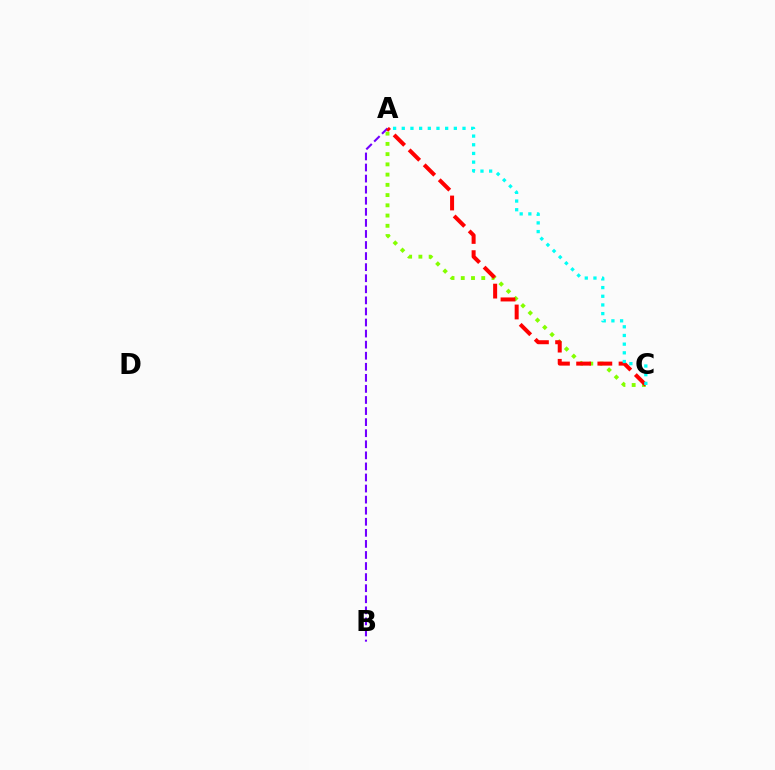{('A', 'B'): [{'color': '#7200ff', 'line_style': 'dashed', 'thickness': 1.5}], ('A', 'C'): [{'color': '#84ff00', 'line_style': 'dotted', 'thickness': 2.78}, {'color': '#ff0000', 'line_style': 'dashed', 'thickness': 2.88}, {'color': '#00fff6', 'line_style': 'dotted', 'thickness': 2.36}]}